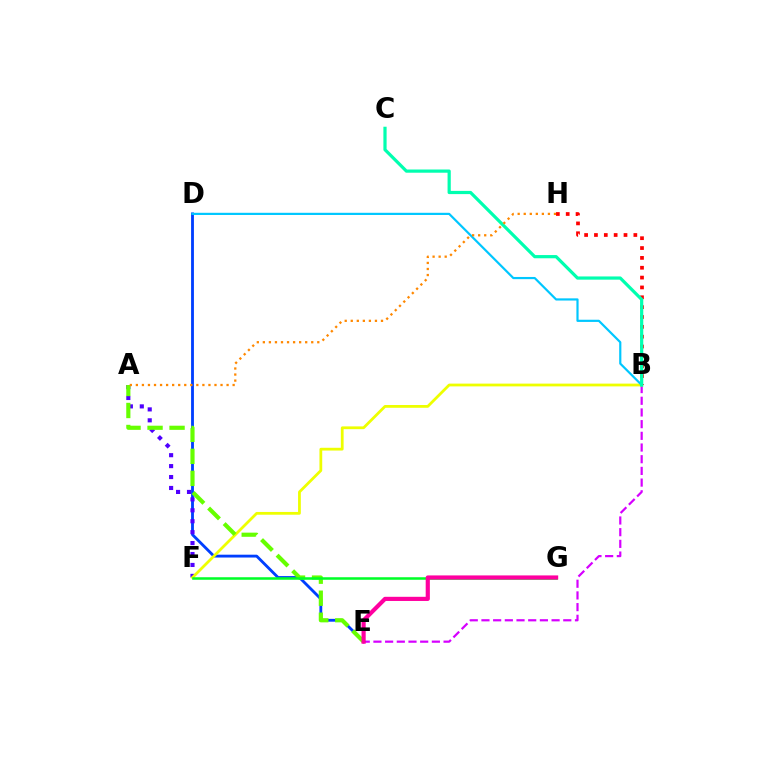{('B', 'E'): [{'color': '#d600ff', 'line_style': 'dashed', 'thickness': 1.59}], ('D', 'E'): [{'color': '#003fff', 'line_style': 'solid', 'thickness': 2.04}], ('A', 'F'): [{'color': '#4f00ff', 'line_style': 'dotted', 'thickness': 2.97}], ('B', 'H'): [{'color': '#ff0000', 'line_style': 'dotted', 'thickness': 2.68}], ('B', 'F'): [{'color': '#eeff00', 'line_style': 'solid', 'thickness': 2.0}], ('B', 'D'): [{'color': '#00c7ff', 'line_style': 'solid', 'thickness': 1.57}], ('A', 'E'): [{'color': '#66ff00', 'line_style': 'dashed', 'thickness': 2.99}], ('F', 'G'): [{'color': '#00ff27', 'line_style': 'solid', 'thickness': 1.82}], ('B', 'C'): [{'color': '#00ffaf', 'line_style': 'solid', 'thickness': 2.31}], ('A', 'H'): [{'color': '#ff8800', 'line_style': 'dotted', 'thickness': 1.64}], ('E', 'G'): [{'color': '#ff00a0', 'line_style': 'solid', 'thickness': 3.0}]}